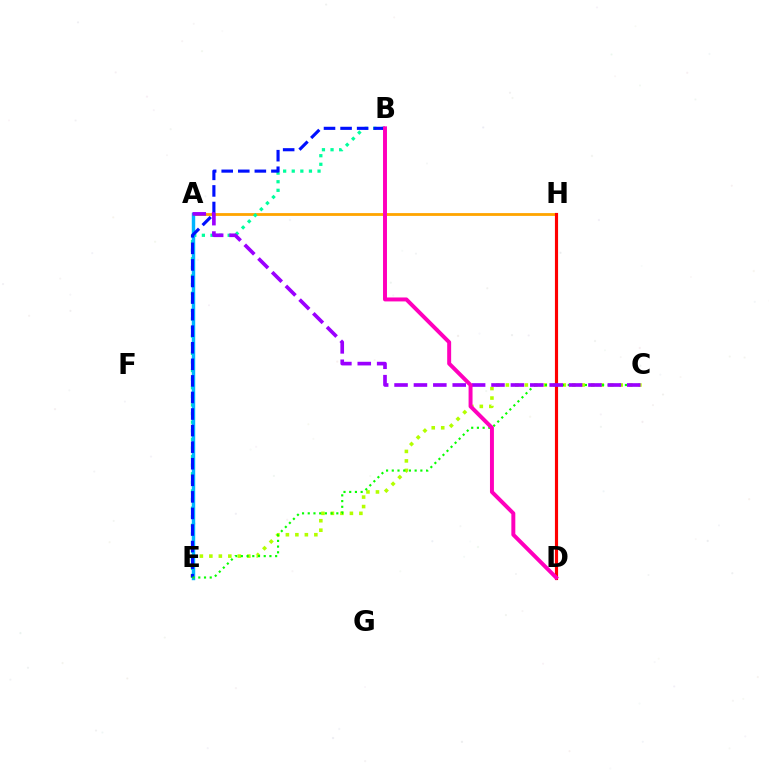{('C', 'E'): [{'color': '#b3ff00', 'line_style': 'dotted', 'thickness': 2.58}, {'color': '#08ff00', 'line_style': 'dotted', 'thickness': 1.55}], ('A', 'H'): [{'color': '#ffa500', 'line_style': 'solid', 'thickness': 2.02}], ('B', 'E'): [{'color': '#00ff9d', 'line_style': 'dotted', 'thickness': 2.34}, {'color': '#0010ff', 'line_style': 'dashed', 'thickness': 2.25}], ('A', 'E'): [{'color': '#00b5ff', 'line_style': 'solid', 'thickness': 2.46}], ('D', 'H'): [{'color': '#ff0000', 'line_style': 'solid', 'thickness': 2.27}], ('A', 'C'): [{'color': '#9b00ff', 'line_style': 'dashed', 'thickness': 2.63}], ('B', 'D'): [{'color': '#ff00bd', 'line_style': 'solid', 'thickness': 2.85}]}